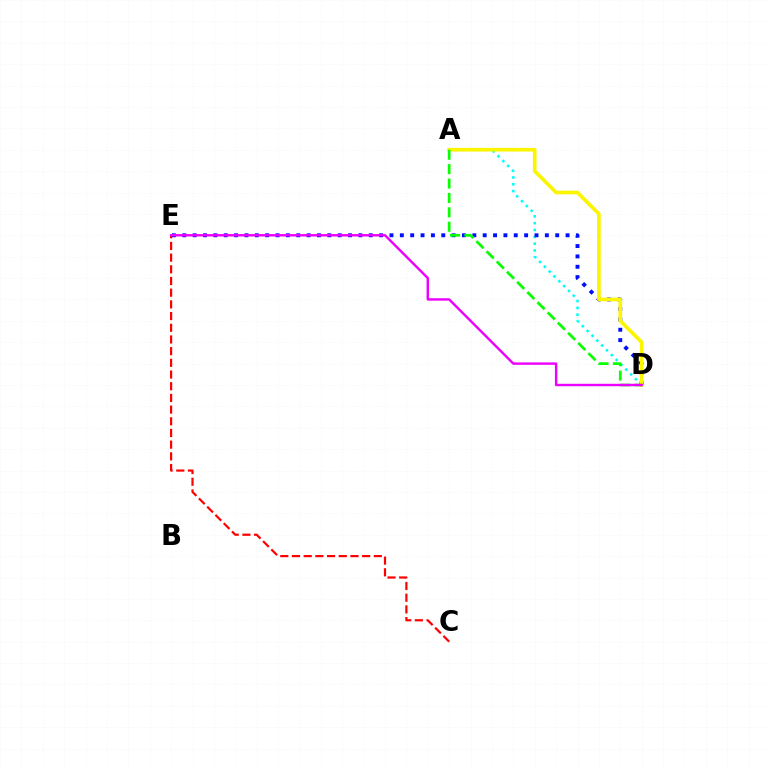{('C', 'E'): [{'color': '#ff0000', 'line_style': 'dashed', 'thickness': 1.59}], ('A', 'D'): [{'color': '#00fff6', 'line_style': 'dotted', 'thickness': 1.86}, {'color': '#fcf500', 'line_style': 'solid', 'thickness': 2.64}, {'color': '#08ff00', 'line_style': 'dashed', 'thickness': 1.96}], ('D', 'E'): [{'color': '#0010ff', 'line_style': 'dotted', 'thickness': 2.81}, {'color': '#ee00ff', 'line_style': 'solid', 'thickness': 1.74}]}